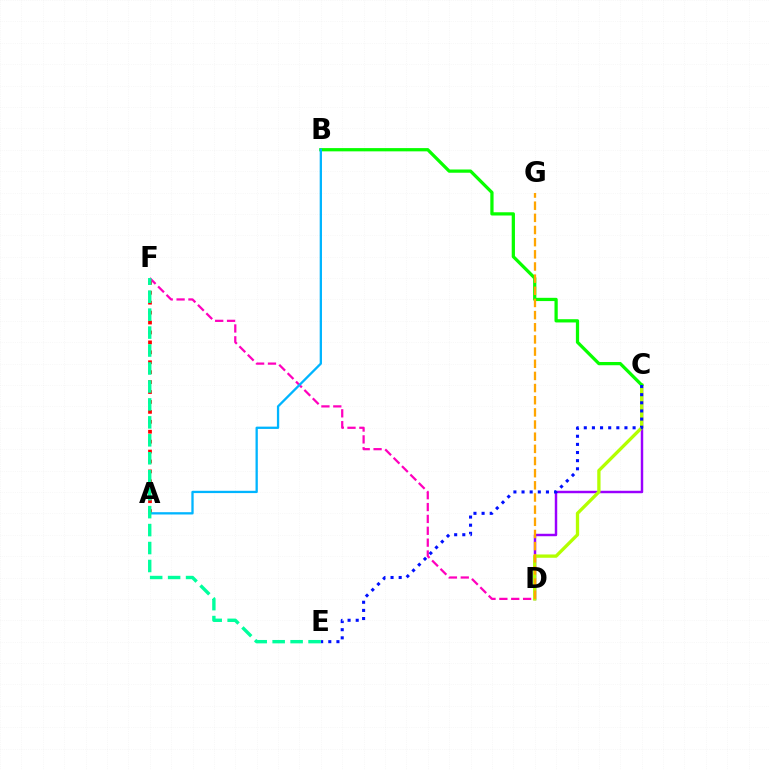{('A', 'F'): [{'color': '#ff0000', 'line_style': 'dotted', 'thickness': 2.7}], ('C', 'D'): [{'color': '#9b00ff', 'line_style': 'solid', 'thickness': 1.77}, {'color': '#b3ff00', 'line_style': 'solid', 'thickness': 2.38}], ('D', 'F'): [{'color': '#ff00bd', 'line_style': 'dashed', 'thickness': 1.61}], ('B', 'C'): [{'color': '#08ff00', 'line_style': 'solid', 'thickness': 2.34}], ('A', 'B'): [{'color': '#00b5ff', 'line_style': 'solid', 'thickness': 1.66}], ('D', 'G'): [{'color': '#ffa500', 'line_style': 'dashed', 'thickness': 1.65}], ('C', 'E'): [{'color': '#0010ff', 'line_style': 'dotted', 'thickness': 2.21}], ('E', 'F'): [{'color': '#00ff9d', 'line_style': 'dashed', 'thickness': 2.44}]}